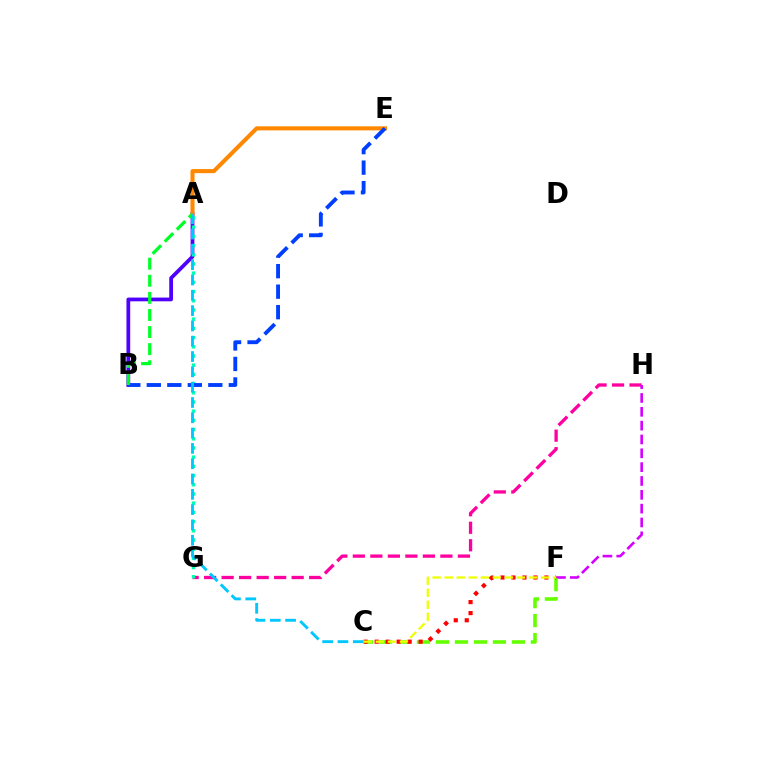{('G', 'H'): [{'color': '#ff00a0', 'line_style': 'dashed', 'thickness': 2.38}], ('F', 'H'): [{'color': '#d600ff', 'line_style': 'dashed', 'thickness': 1.88}], ('A', 'B'): [{'color': '#4f00ff', 'line_style': 'solid', 'thickness': 2.7}, {'color': '#00ff27', 'line_style': 'dashed', 'thickness': 2.32}], ('A', 'G'): [{'color': '#00ffaf', 'line_style': 'dotted', 'thickness': 2.5}], ('C', 'F'): [{'color': '#66ff00', 'line_style': 'dashed', 'thickness': 2.58}, {'color': '#ff0000', 'line_style': 'dotted', 'thickness': 2.99}, {'color': '#eeff00', 'line_style': 'dashed', 'thickness': 1.64}], ('A', 'E'): [{'color': '#ff8800', 'line_style': 'solid', 'thickness': 2.93}], ('B', 'E'): [{'color': '#003fff', 'line_style': 'dashed', 'thickness': 2.79}], ('A', 'C'): [{'color': '#00c7ff', 'line_style': 'dashed', 'thickness': 2.08}]}